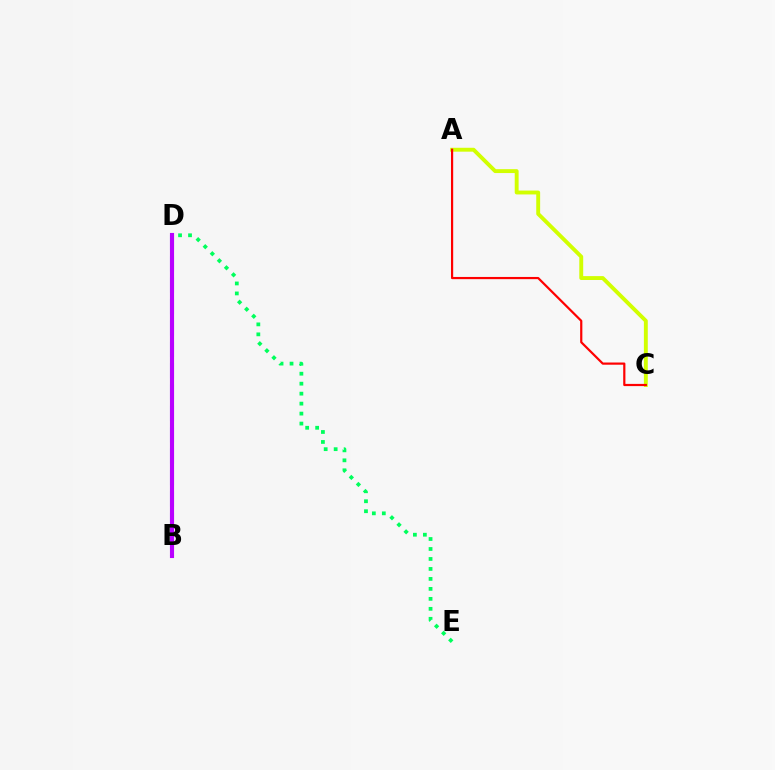{('D', 'E'): [{'color': '#00ff5c', 'line_style': 'dotted', 'thickness': 2.71}], ('B', 'D'): [{'color': '#0074ff', 'line_style': 'dashed', 'thickness': 2.9}, {'color': '#b900ff', 'line_style': 'solid', 'thickness': 2.96}], ('A', 'C'): [{'color': '#d1ff00', 'line_style': 'solid', 'thickness': 2.8}, {'color': '#ff0000', 'line_style': 'solid', 'thickness': 1.59}]}